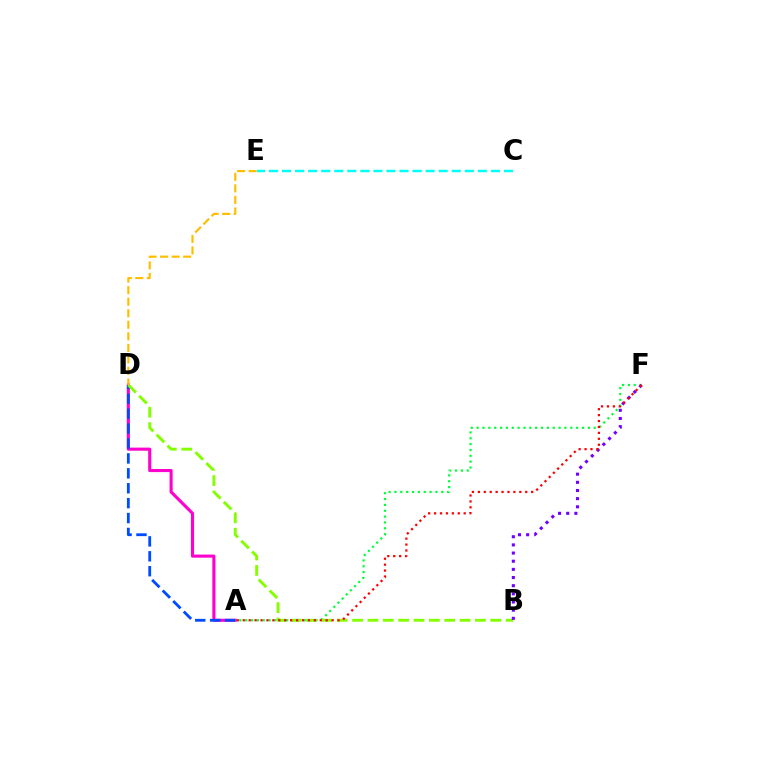{('A', 'D'): [{'color': '#ff00cf', 'line_style': 'solid', 'thickness': 2.23}, {'color': '#004bff', 'line_style': 'dashed', 'thickness': 2.03}], ('A', 'F'): [{'color': '#00ff39', 'line_style': 'dotted', 'thickness': 1.59}, {'color': '#ff0000', 'line_style': 'dotted', 'thickness': 1.61}], ('B', 'D'): [{'color': '#84ff00', 'line_style': 'dashed', 'thickness': 2.09}], ('B', 'F'): [{'color': '#7200ff', 'line_style': 'dotted', 'thickness': 2.22}], ('C', 'E'): [{'color': '#00fff6', 'line_style': 'dashed', 'thickness': 1.77}], ('D', 'E'): [{'color': '#ffbd00', 'line_style': 'dashed', 'thickness': 1.57}]}